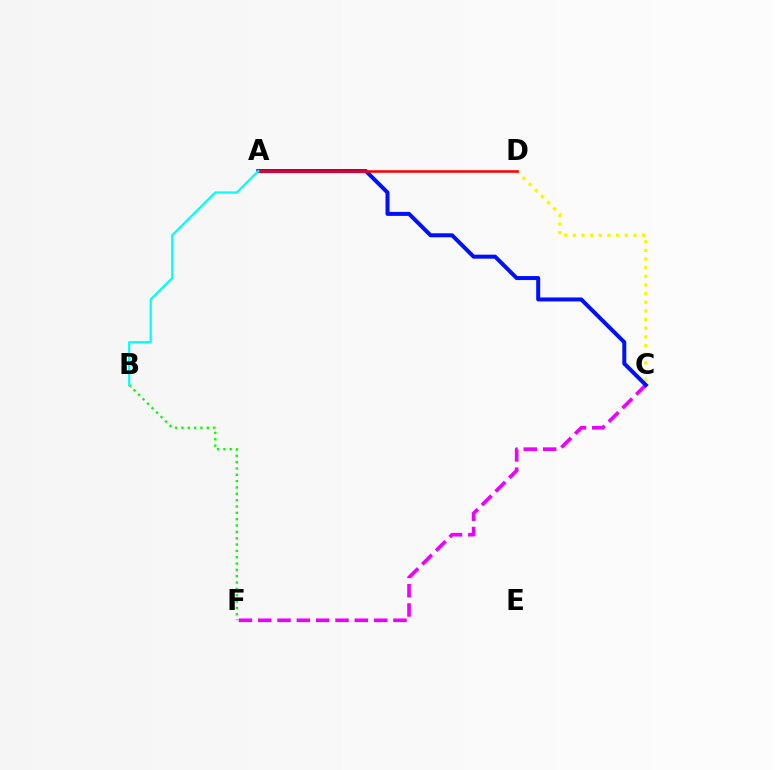{('C', 'F'): [{'color': '#ee00ff', 'line_style': 'dashed', 'thickness': 2.62}], ('B', 'F'): [{'color': '#08ff00', 'line_style': 'dotted', 'thickness': 1.72}], ('C', 'D'): [{'color': '#fcf500', 'line_style': 'dotted', 'thickness': 2.35}], ('A', 'C'): [{'color': '#0010ff', 'line_style': 'solid', 'thickness': 2.88}], ('A', 'D'): [{'color': '#ff0000', 'line_style': 'solid', 'thickness': 1.84}], ('A', 'B'): [{'color': '#00fff6', 'line_style': 'solid', 'thickness': 1.59}]}